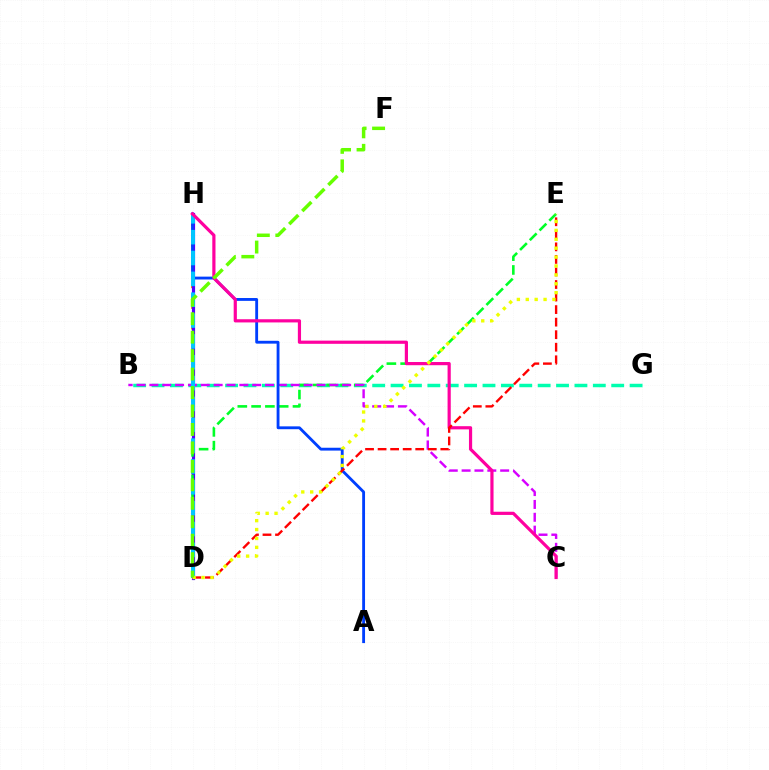{('D', 'H'): [{'color': '#ff8800', 'line_style': 'dotted', 'thickness': 2.81}, {'color': '#4f00ff', 'line_style': 'solid', 'thickness': 2.29}, {'color': '#00c7ff', 'line_style': 'dashed', 'thickness': 2.83}], ('B', 'G'): [{'color': '#00ffaf', 'line_style': 'dashed', 'thickness': 2.5}], ('D', 'E'): [{'color': '#00ff27', 'line_style': 'dashed', 'thickness': 1.87}, {'color': '#ff0000', 'line_style': 'dashed', 'thickness': 1.7}, {'color': '#eeff00', 'line_style': 'dotted', 'thickness': 2.42}], ('B', 'C'): [{'color': '#d600ff', 'line_style': 'dashed', 'thickness': 1.75}], ('A', 'H'): [{'color': '#003fff', 'line_style': 'solid', 'thickness': 2.05}], ('C', 'H'): [{'color': '#ff00a0', 'line_style': 'solid', 'thickness': 2.3}], ('D', 'F'): [{'color': '#66ff00', 'line_style': 'dashed', 'thickness': 2.51}]}